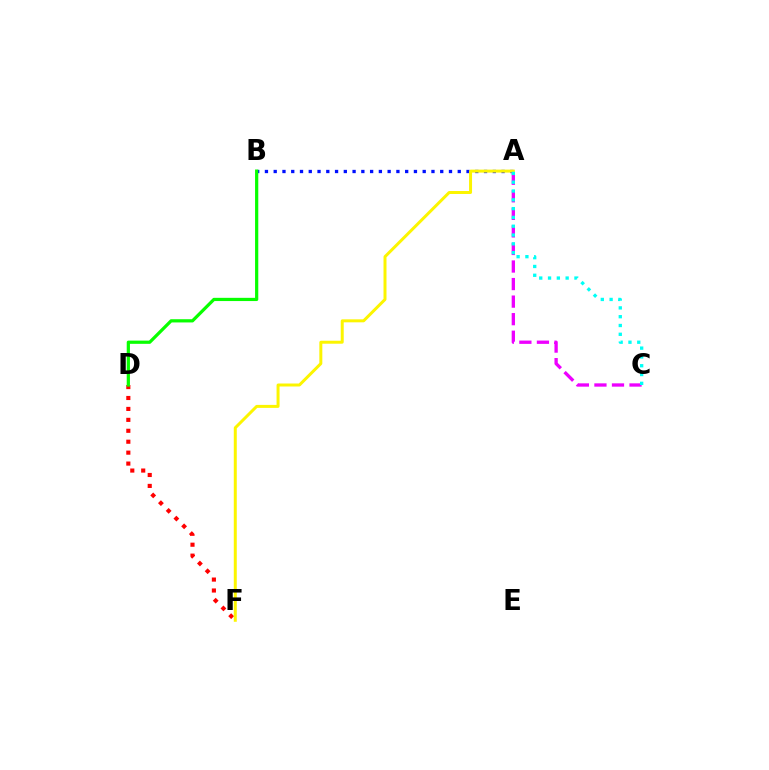{('A', 'B'): [{'color': '#0010ff', 'line_style': 'dotted', 'thickness': 2.38}], ('D', 'F'): [{'color': '#ff0000', 'line_style': 'dotted', 'thickness': 2.97}], ('B', 'D'): [{'color': '#08ff00', 'line_style': 'solid', 'thickness': 2.32}], ('A', 'F'): [{'color': '#fcf500', 'line_style': 'solid', 'thickness': 2.15}], ('A', 'C'): [{'color': '#ee00ff', 'line_style': 'dashed', 'thickness': 2.38}, {'color': '#00fff6', 'line_style': 'dotted', 'thickness': 2.39}]}